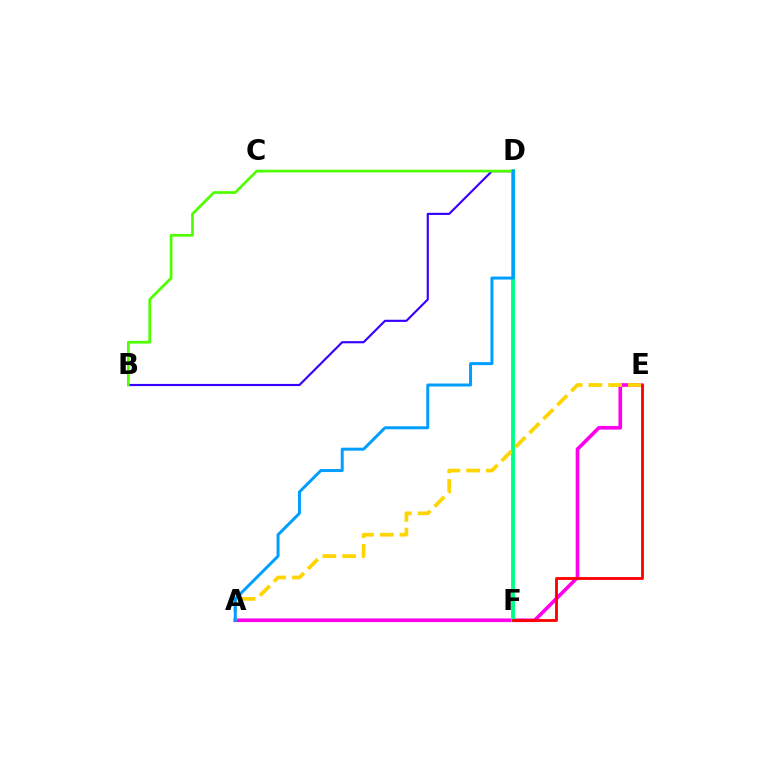{('A', 'E'): [{'color': '#ff00ed', 'line_style': 'solid', 'thickness': 2.63}, {'color': '#ffd500', 'line_style': 'dashed', 'thickness': 2.68}], ('D', 'F'): [{'color': '#00ff86', 'line_style': 'solid', 'thickness': 2.8}], ('B', 'D'): [{'color': '#3700ff', 'line_style': 'solid', 'thickness': 1.55}, {'color': '#4fff00', 'line_style': 'solid', 'thickness': 1.96}], ('E', 'F'): [{'color': '#ff0000', 'line_style': 'solid', 'thickness': 2.04}], ('A', 'D'): [{'color': '#009eff', 'line_style': 'solid', 'thickness': 2.14}]}